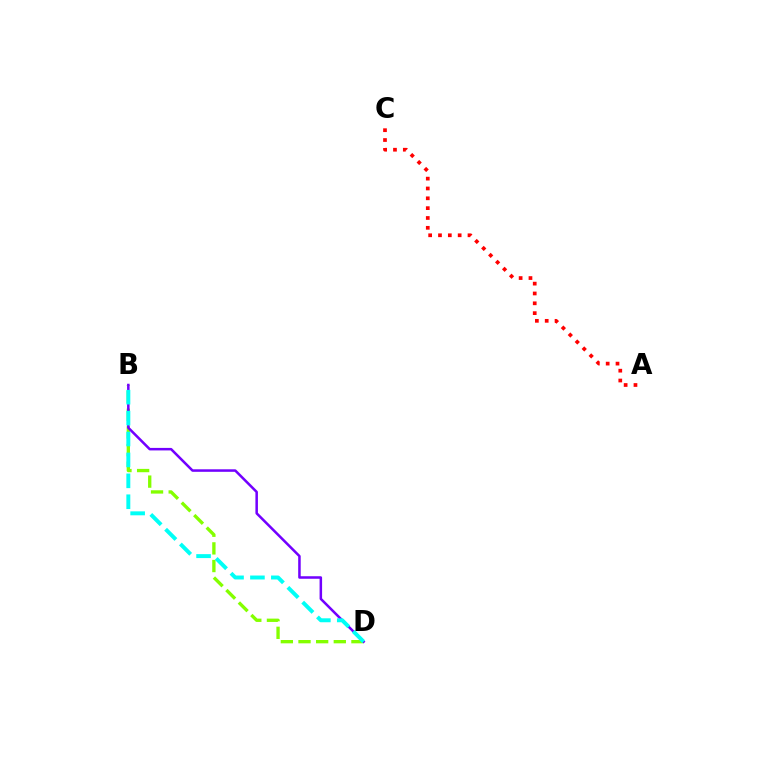{('A', 'C'): [{'color': '#ff0000', 'line_style': 'dotted', 'thickness': 2.67}], ('B', 'D'): [{'color': '#84ff00', 'line_style': 'dashed', 'thickness': 2.4}, {'color': '#7200ff', 'line_style': 'solid', 'thickness': 1.82}, {'color': '#00fff6', 'line_style': 'dashed', 'thickness': 2.84}]}